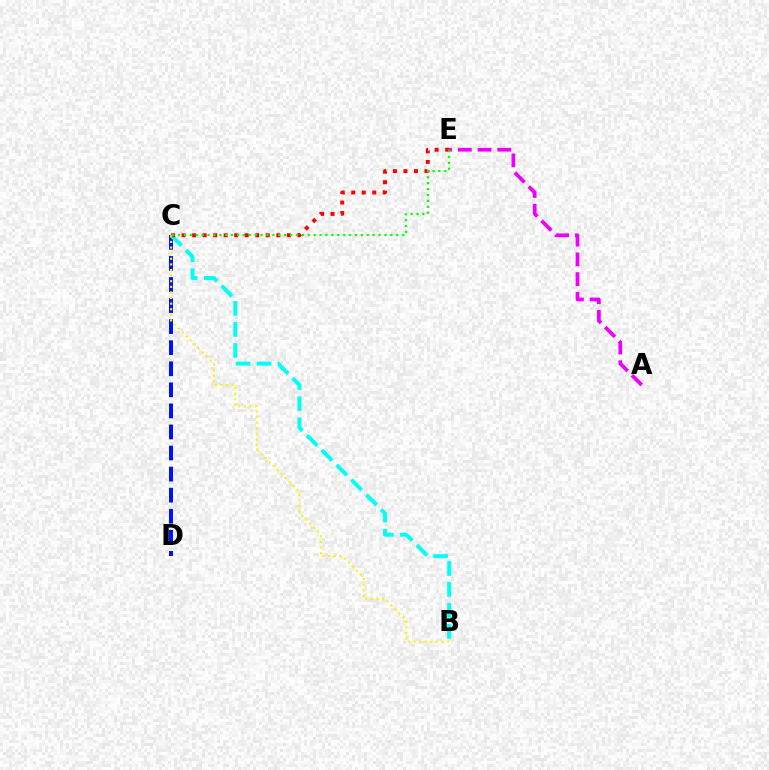{('C', 'D'): [{'color': '#0010ff', 'line_style': 'dashed', 'thickness': 2.86}], ('B', 'C'): [{'color': '#00fff6', 'line_style': 'dashed', 'thickness': 2.85}, {'color': '#fcf500', 'line_style': 'dotted', 'thickness': 1.52}], ('C', 'E'): [{'color': '#ff0000', 'line_style': 'dotted', 'thickness': 2.86}, {'color': '#08ff00', 'line_style': 'dotted', 'thickness': 1.6}], ('A', 'E'): [{'color': '#ee00ff', 'line_style': 'dashed', 'thickness': 2.68}]}